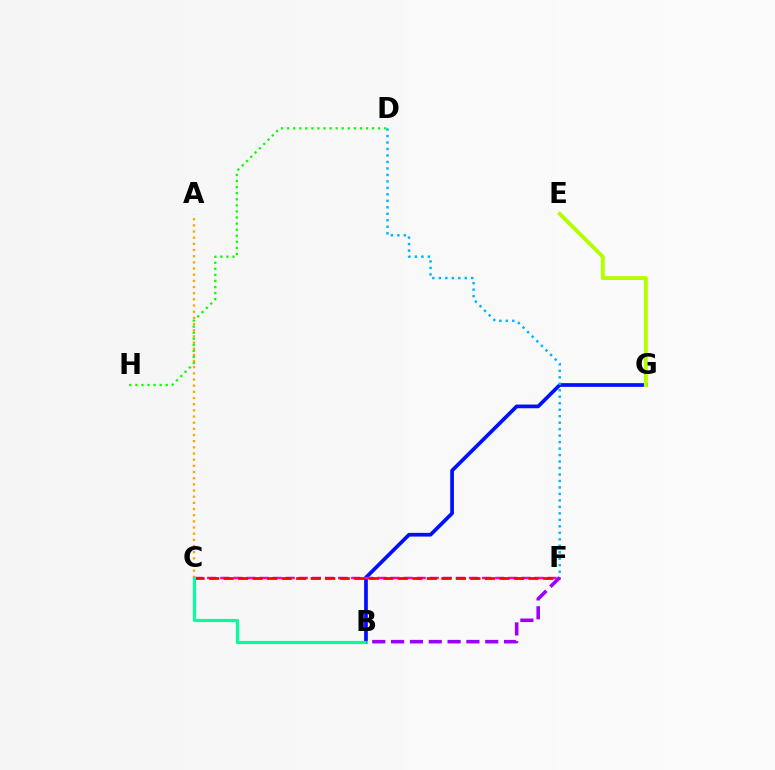{('B', 'G'): [{'color': '#0010ff', 'line_style': 'solid', 'thickness': 2.67}], ('A', 'C'): [{'color': '#ffa500', 'line_style': 'dotted', 'thickness': 1.68}], ('D', 'H'): [{'color': '#08ff00', 'line_style': 'dotted', 'thickness': 1.65}], ('C', 'F'): [{'color': '#ff00bd', 'line_style': 'dashed', 'thickness': 1.78}, {'color': '#ff0000', 'line_style': 'dashed', 'thickness': 1.97}], ('E', 'G'): [{'color': '#b3ff00', 'line_style': 'solid', 'thickness': 2.83}], ('B', 'C'): [{'color': '#00ff9d', 'line_style': 'solid', 'thickness': 2.27}], ('D', 'F'): [{'color': '#00b5ff', 'line_style': 'dotted', 'thickness': 1.76}], ('B', 'F'): [{'color': '#9b00ff', 'line_style': 'dashed', 'thickness': 2.56}]}